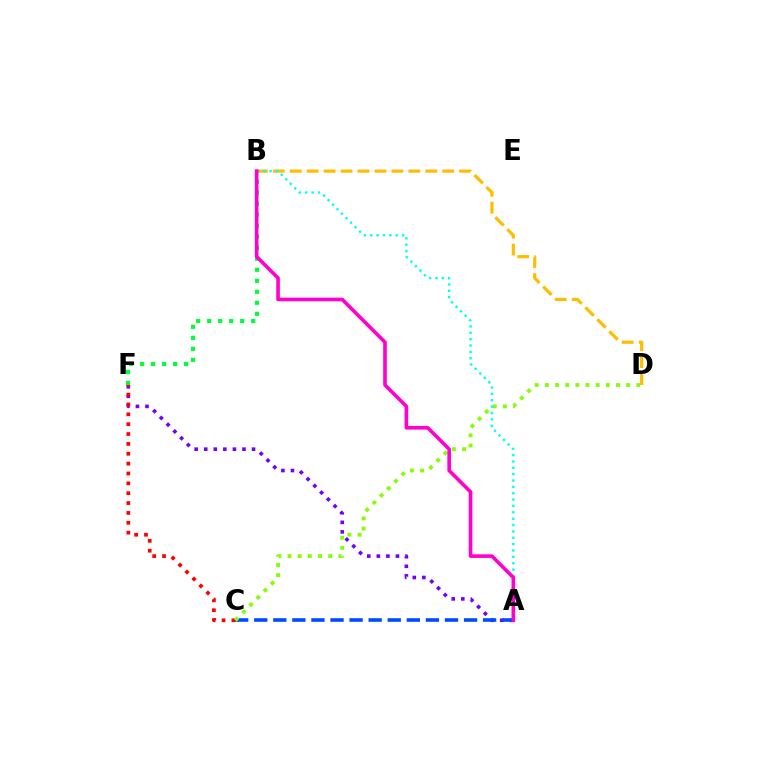{('A', 'F'): [{'color': '#7200ff', 'line_style': 'dotted', 'thickness': 2.6}], ('C', 'F'): [{'color': '#ff0000', 'line_style': 'dotted', 'thickness': 2.68}], ('A', 'C'): [{'color': '#004bff', 'line_style': 'dashed', 'thickness': 2.59}], ('C', 'D'): [{'color': '#84ff00', 'line_style': 'dotted', 'thickness': 2.76}], ('B', 'D'): [{'color': '#ffbd00', 'line_style': 'dashed', 'thickness': 2.3}], ('A', 'B'): [{'color': '#00fff6', 'line_style': 'dotted', 'thickness': 1.73}, {'color': '#ff00cf', 'line_style': 'solid', 'thickness': 2.61}], ('B', 'F'): [{'color': '#00ff39', 'line_style': 'dotted', 'thickness': 2.99}]}